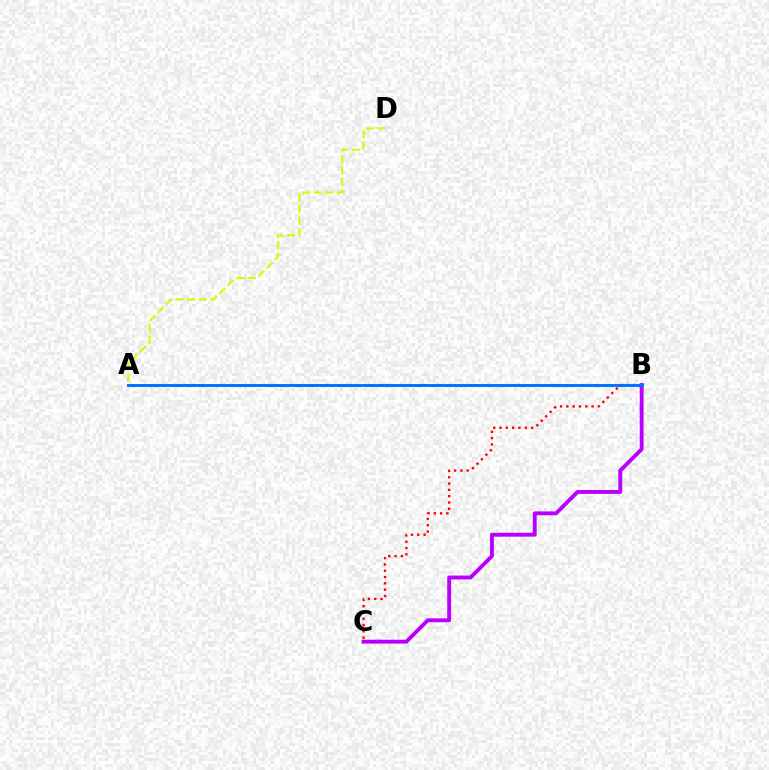{('A', 'B'): [{'color': '#00ff5c', 'line_style': 'dotted', 'thickness': 2.02}, {'color': '#0074ff', 'line_style': 'solid', 'thickness': 2.12}], ('B', 'C'): [{'color': '#ff0000', 'line_style': 'dotted', 'thickness': 1.71}, {'color': '#b900ff', 'line_style': 'solid', 'thickness': 2.8}], ('A', 'D'): [{'color': '#d1ff00', 'line_style': 'dashed', 'thickness': 1.57}]}